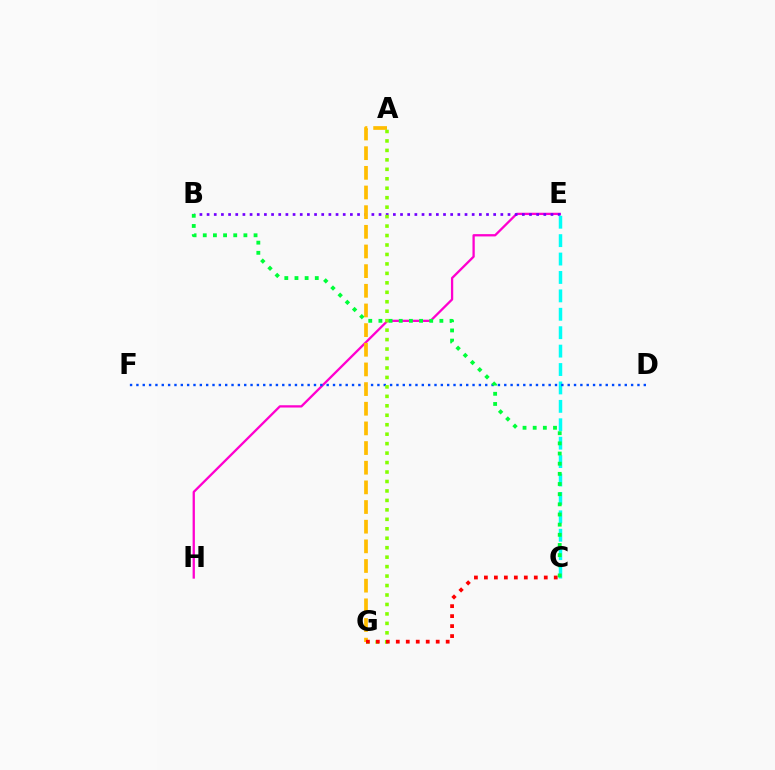{('E', 'H'): [{'color': '#ff00cf', 'line_style': 'solid', 'thickness': 1.65}], ('B', 'E'): [{'color': '#7200ff', 'line_style': 'dotted', 'thickness': 1.95}], ('C', 'E'): [{'color': '#00fff6', 'line_style': 'dashed', 'thickness': 2.5}], ('D', 'F'): [{'color': '#004bff', 'line_style': 'dotted', 'thickness': 1.72}], ('A', 'G'): [{'color': '#ffbd00', 'line_style': 'dashed', 'thickness': 2.67}, {'color': '#84ff00', 'line_style': 'dotted', 'thickness': 2.57}], ('C', 'G'): [{'color': '#ff0000', 'line_style': 'dotted', 'thickness': 2.71}], ('B', 'C'): [{'color': '#00ff39', 'line_style': 'dotted', 'thickness': 2.76}]}